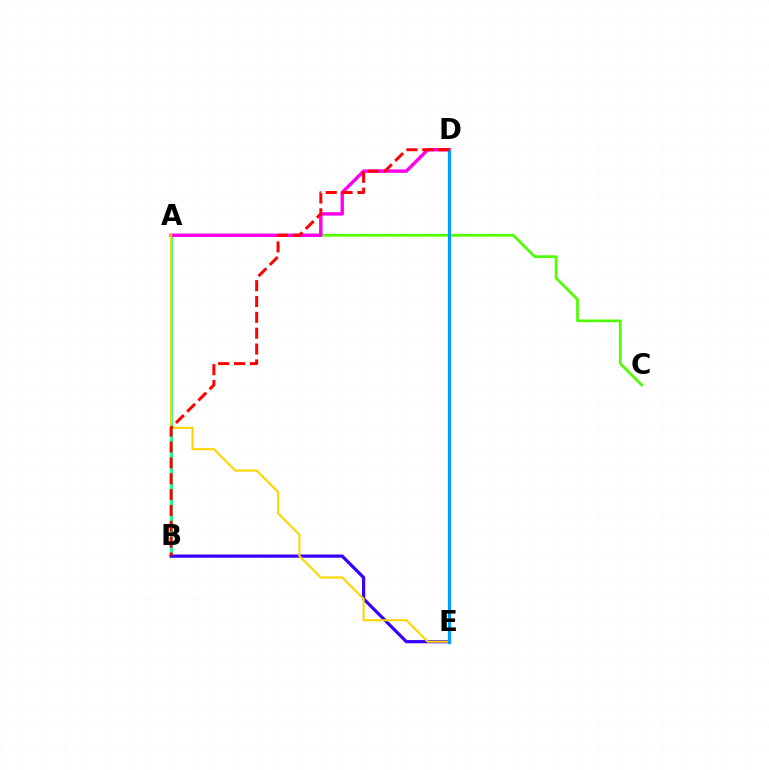{('A', 'B'): [{'color': '#00ff86', 'line_style': 'solid', 'thickness': 1.96}], ('A', 'C'): [{'color': '#4fff00', 'line_style': 'solid', 'thickness': 1.96}], ('B', 'E'): [{'color': '#3700ff', 'line_style': 'solid', 'thickness': 2.32}], ('A', 'D'): [{'color': '#ff00ed', 'line_style': 'solid', 'thickness': 2.47}], ('A', 'E'): [{'color': '#ffd500', 'line_style': 'solid', 'thickness': 1.51}], ('D', 'E'): [{'color': '#009eff', 'line_style': 'solid', 'thickness': 2.34}], ('B', 'D'): [{'color': '#ff0000', 'line_style': 'dashed', 'thickness': 2.15}]}